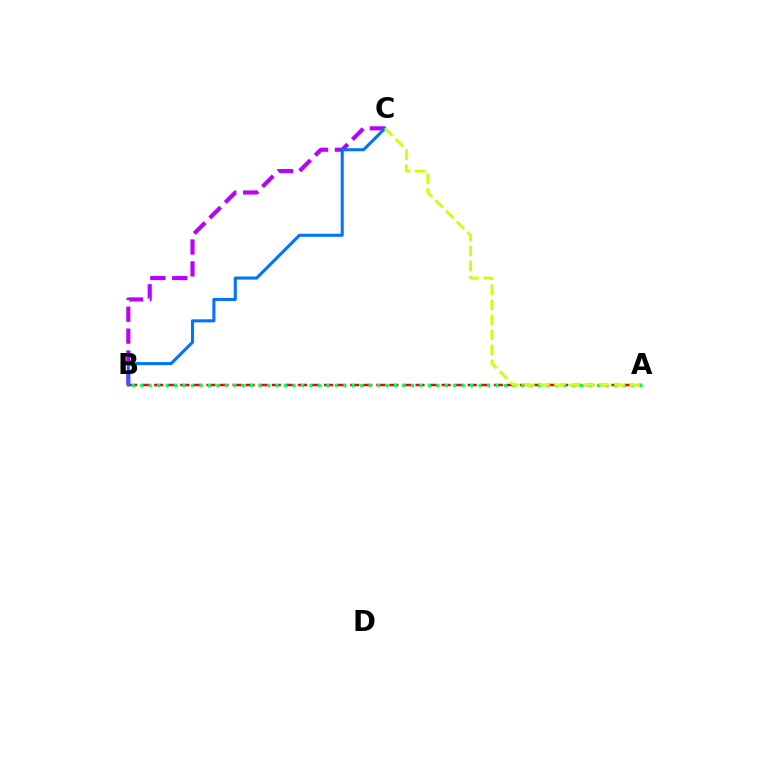{('A', 'B'): [{'color': '#ff0000', 'line_style': 'dashed', 'thickness': 1.77}, {'color': '#00ff5c', 'line_style': 'dotted', 'thickness': 2.3}], ('B', 'C'): [{'color': '#b900ff', 'line_style': 'dashed', 'thickness': 2.97}, {'color': '#0074ff', 'line_style': 'solid', 'thickness': 2.21}], ('A', 'C'): [{'color': '#d1ff00', 'line_style': 'dashed', 'thickness': 2.04}]}